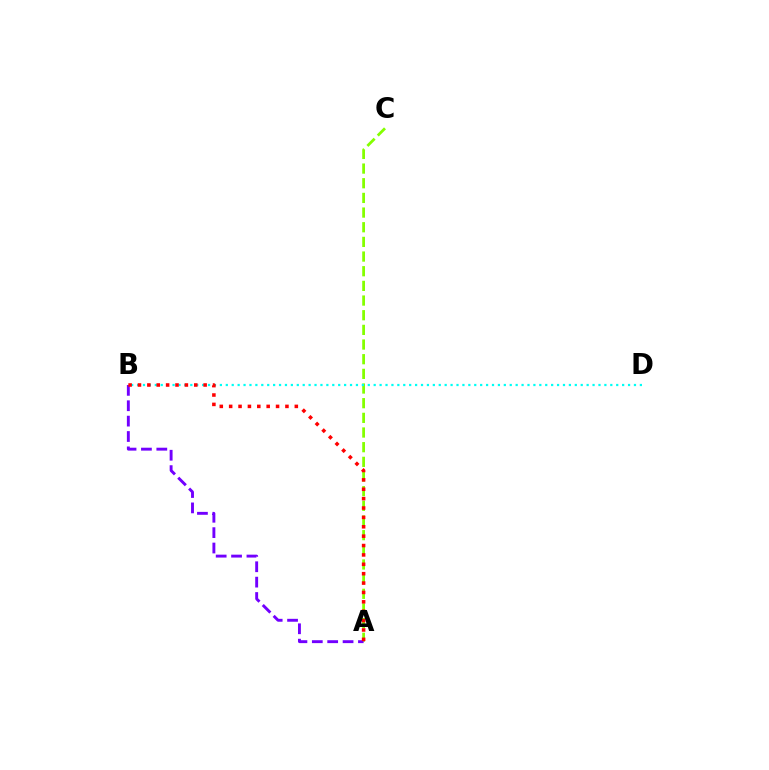{('A', 'C'): [{'color': '#84ff00', 'line_style': 'dashed', 'thickness': 1.99}], ('A', 'B'): [{'color': '#7200ff', 'line_style': 'dashed', 'thickness': 2.09}, {'color': '#ff0000', 'line_style': 'dotted', 'thickness': 2.55}], ('B', 'D'): [{'color': '#00fff6', 'line_style': 'dotted', 'thickness': 1.61}]}